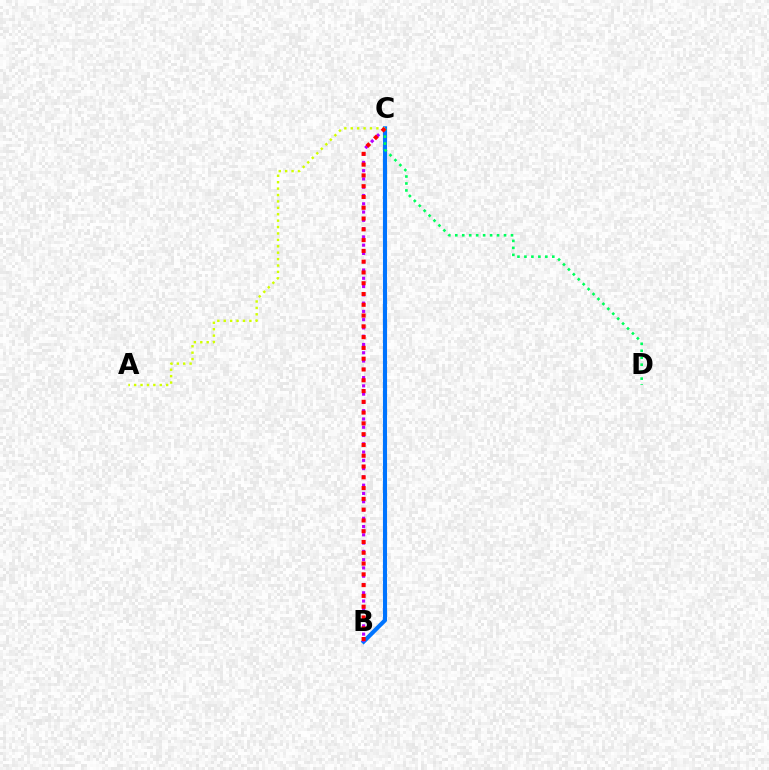{('B', 'C'): [{'color': '#0074ff', 'line_style': 'solid', 'thickness': 2.95}, {'color': '#b900ff', 'line_style': 'dotted', 'thickness': 2.25}, {'color': '#ff0000', 'line_style': 'dotted', 'thickness': 2.93}], ('A', 'C'): [{'color': '#d1ff00', 'line_style': 'dotted', 'thickness': 1.74}], ('C', 'D'): [{'color': '#00ff5c', 'line_style': 'dotted', 'thickness': 1.89}]}